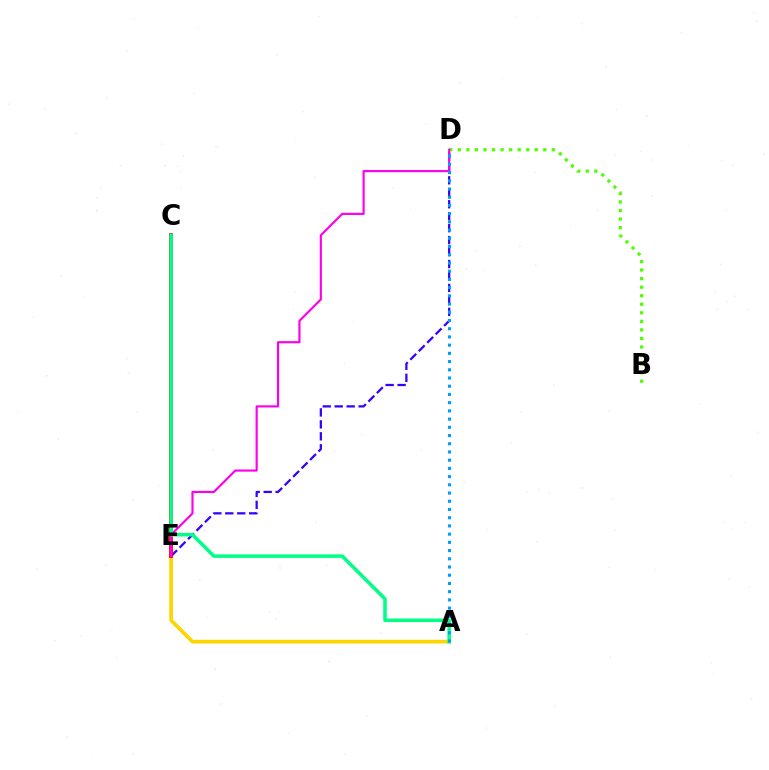{('A', 'E'): [{'color': '#ffd500', 'line_style': 'solid', 'thickness': 2.65}], ('D', 'E'): [{'color': '#3700ff', 'line_style': 'dashed', 'thickness': 1.62}, {'color': '#ff00ed', 'line_style': 'solid', 'thickness': 1.56}], ('C', 'E'): [{'color': '#ff0000', 'line_style': 'solid', 'thickness': 2.76}], ('B', 'D'): [{'color': '#4fff00', 'line_style': 'dotted', 'thickness': 2.32}], ('A', 'C'): [{'color': '#00ff86', 'line_style': 'solid', 'thickness': 2.54}], ('A', 'D'): [{'color': '#009eff', 'line_style': 'dotted', 'thickness': 2.23}]}